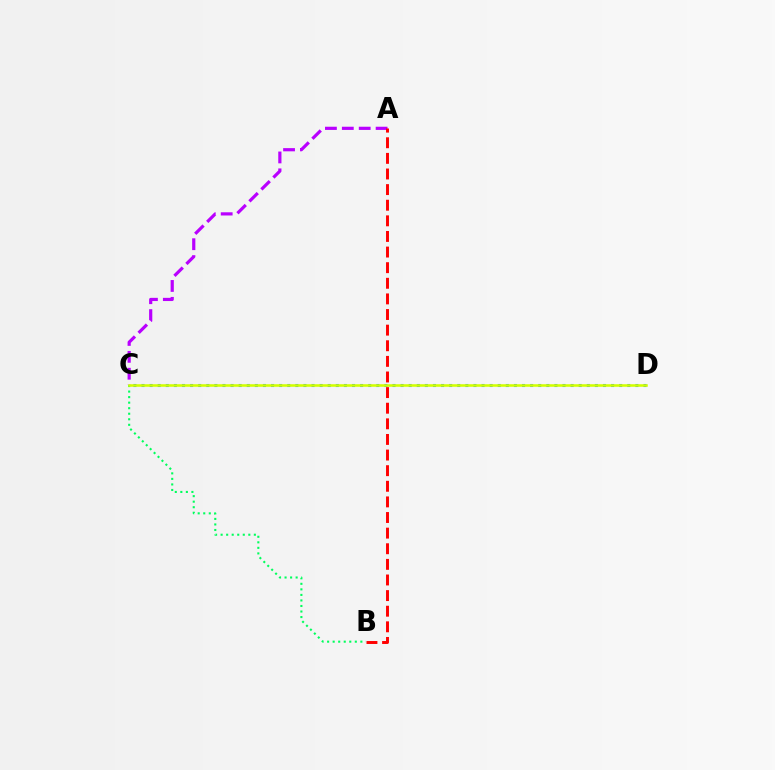{('B', 'C'): [{'color': '#00ff5c', 'line_style': 'dotted', 'thickness': 1.5}], ('A', 'C'): [{'color': '#b900ff', 'line_style': 'dashed', 'thickness': 2.3}], ('C', 'D'): [{'color': '#0074ff', 'line_style': 'dotted', 'thickness': 2.2}, {'color': '#d1ff00', 'line_style': 'solid', 'thickness': 1.84}], ('A', 'B'): [{'color': '#ff0000', 'line_style': 'dashed', 'thickness': 2.12}]}